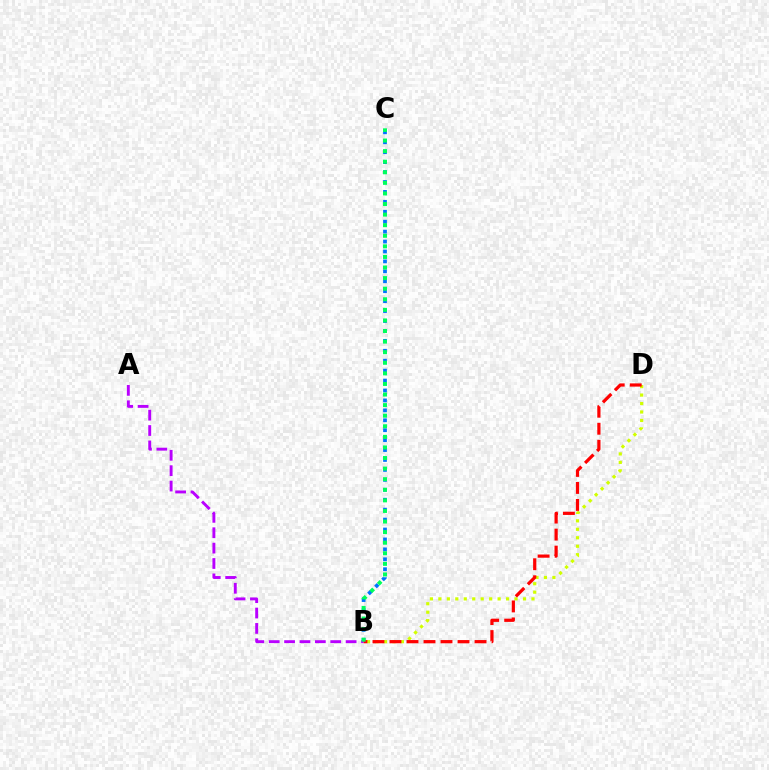{('B', 'C'): [{'color': '#0074ff', 'line_style': 'dotted', 'thickness': 2.7}, {'color': '#00ff5c', 'line_style': 'dotted', 'thickness': 2.88}], ('B', 'D'): [{'color': '#d1ff00', 'line_style': 'dotted', 'thickness': 2.3}, {'color': '#ff0000', 'line_style': 'dashed', 'thickness': 2.31}], ('A', 'B'): [{'color': '#b900ff', 'line_style': 'dashed', 'thickness': 2.09}]}